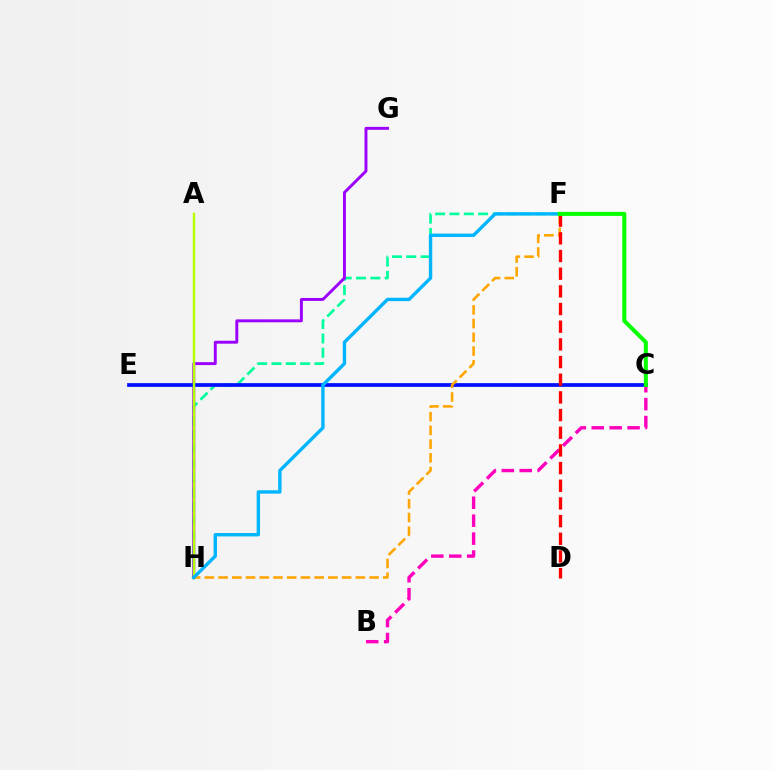{('F', 'H'): [{'color': '#00ff9d', 'line_style': 'dashed', 'thickness': 1.95}, {'color': '#ffa500', 'line_style': 'dashed', 'thickness': 1.86}, {'color': '#00b5ff', 'line_style': 'solid', 'thickness': 2.43}], ('G', 'H'): [{'color': '#9b00ff', 'line_style': 'solid', 'thickness': 2.1}], ('C', 'E'): [{'color': '#0010ff', 'line_style': 'solid', 'thickness': 2.69}], ('B', 'C'): [{'color': '#ff00bd', 'line_style': 'dashed', 'thickness': 2.44}], ('D', 'F'): [{'color': '#ff0000', 'line_style': 'dashed', 'thickness': 2.4}], ('A', 'H'): [{'color': '#b3ff00', 'line_style': 'solid', 'thickness': 1.72}], ('C', 'F'): [{'color': '#08ff00', 'line_style': 'solid', 'thickness': 2.91}]}